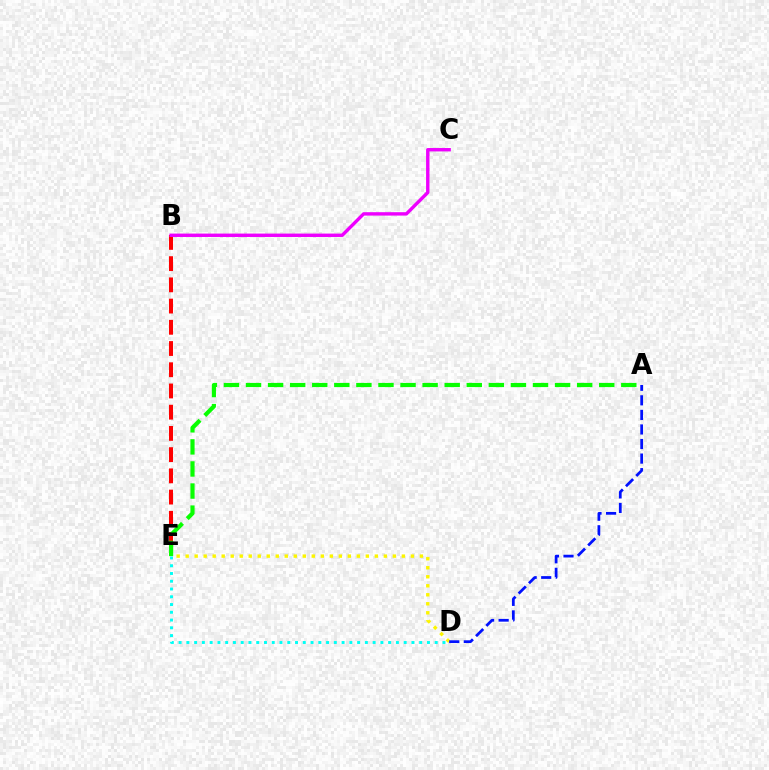{('B', 'E'): [{'color': '#ff0000', 'line_style': 'dashed', 'thickness': 2.88}], ('D', 'E'): [{'color': '#fcf500', 'line_style': 'dotted', 'thickness': 2.45}, {'color': '#00fff6', 'line_style': 'dotted', 'thickness': 2.11}], ('A', 'D'): [{'color': '#0010ff', 'line_style': 'dashed', 'thickness': 1.98}], ('B', 'C'): [{'color': '#ee00ff', 'line_style': 'solid', 'thickness': 2.44}], ('A', 'E'): [{'color': '#08ff00', 'line_style': 'dashed', 'thickness': 3.0}]}